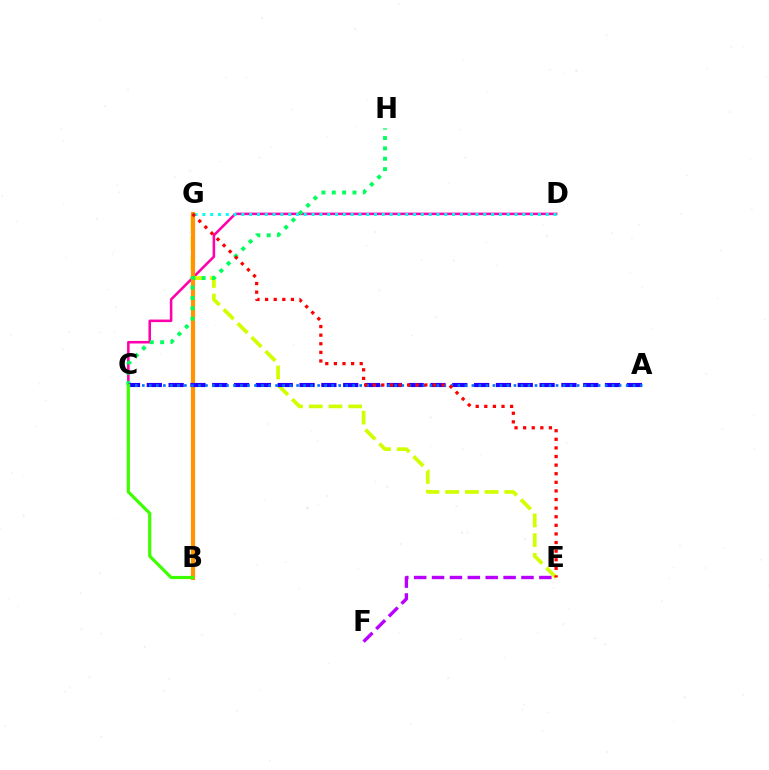{('C', 'D'): [{'color': '#ff00ac', 'line_style': 'solid', 'thickness': 1.84}], ('D', 'G'): [{'color': '#00fff6', 'line_style': 'dotted', 'thickness': 2.12}], ('E', 'G'): [{'color': '#d1ff00', 'line_style': 'dashed', 'thickness': 2.68}, {'color': '#ff0000', 'line_style': 'dotted', 'thickness': 2.34}], ('B', 'G'): [{'color': '#ff9400', 'line_style': 'solid', 'thickness': 2.99}], ('C', 'H'): [{'color': '#00ff5c', 'line_style': 'dotted', 'thickness': 2.81}], ('A', 'C'): [{'color': '#2500ff', 'line_style': 'dashed', 'thickness': 2.96}, {'color': '#0074ff', 'line_style': 'dotted', 'thickness': 1.91}], ('E', 'F'): [{'color': '#b900ff', 'line_style': 'dashed', 'thickness': 2.43}], ('B', 'C'): [{'color': '#3dff00', 'line_style': 'solid', 'thickness': 2.29}]}